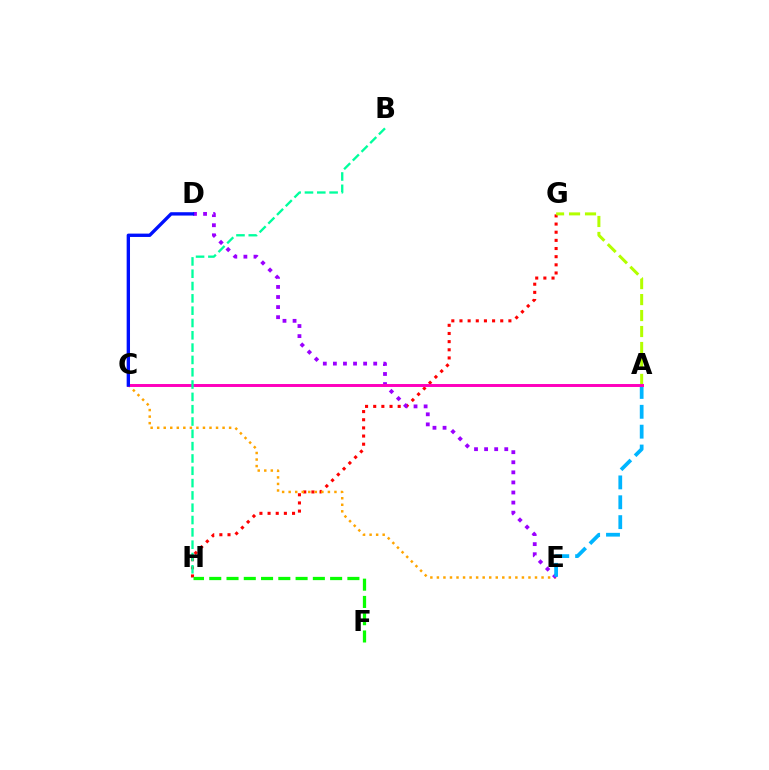{('G', 'H'): [{'color': '#ff0000', 'line_style': 'dotted', 'thickness': 2.22}], ('C', 'E'): [{'color': '#ffa500', 'line_style': 'dotted', 'thickness': 1.78}], ('D', 'E'): [{'color': '#9b00ff', 'line_style': 'dotted', 'thickness': 2.74}], ('F', 'H'): [{'color': '#08ff00', 'line_style': 'dashed', 'thickness': 2.35}], ('A', 'G'): [{'color': '#b3ff00', 'line_style': 'dashed', 'thickness': 2.17}], ('A', 'E'): [{'color': '#00b5ff', 'line_style': 'dashed', 'thickness': 2.7}], ('A', 'C'): [{'color': '#ff00bd', 'line_style': 'solid', 'thickness': 2.13}], ('C', 'D'): [{'color': '#0010ff', 'line_style': 'solid', 'thickness': 2.41}], ('B', 'H'): [{'color': '#00ff9d', 'line_style': 'dashed', 'thickness': 1.67}]}